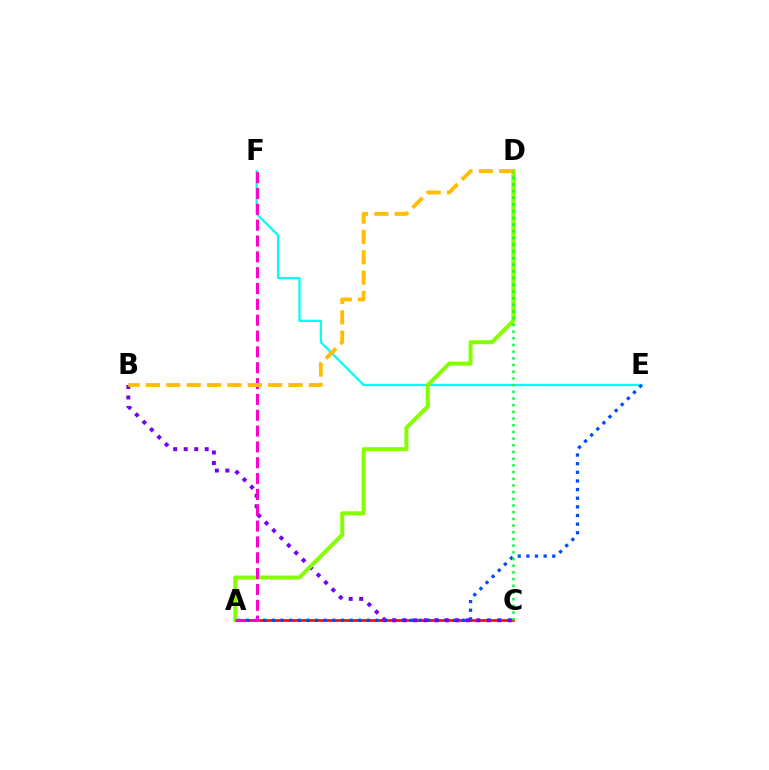{('E', 'F'): [{'color': '#00fff6', 'line_style': 'solid', 'thickness': 1.62}], ('A', 'C'): [{'color': '#ff0000', 'line_style': 'solid', 'thickness': 1.89}], ('A', 'E'): [{'color': '#004bff', 'line_style': 'dotted', 'thickness': 2.35}], ('B', 'C'): [{'color': '#7200ff', 'line_style': 'dotted', 'thickness': 2.85}], ('A', 'D'): [{'color': '#84ff00', 'line_style': 'solid', 'thickness': 2.88}], ('A', 'F'): [{'color': '#ff00cf', 'line_style': 'dashed', 'thickness': 2.15}], ('B', 'D'): [{'color': '#ffbd00', 'line_style': 'dashed', 'thickness': 2.77}], ('C', 'D'): [{'color': '#00ff39', 'line_style': 'dotted', 'thickness': 1.82}]}